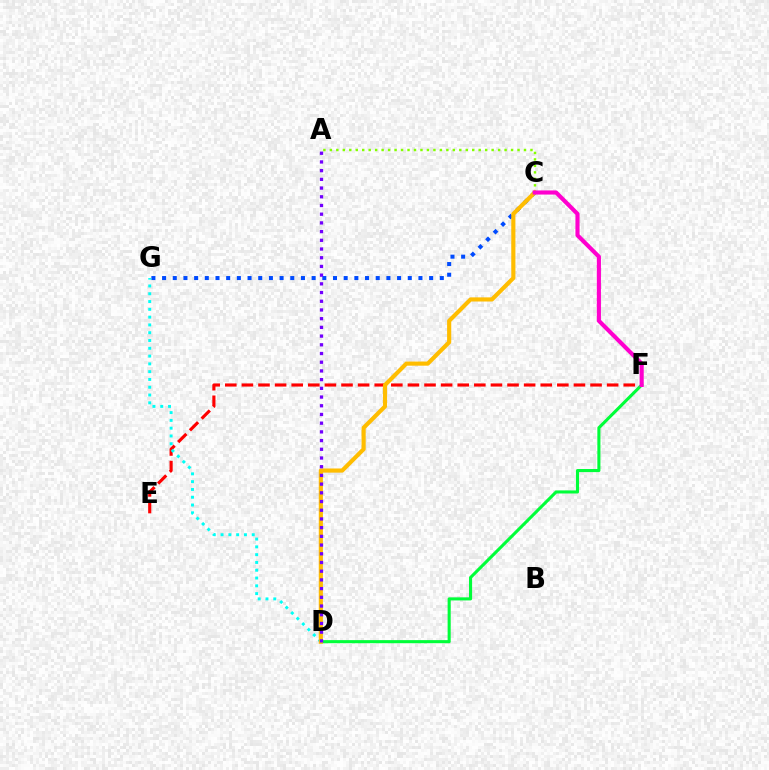{('E', 'F'): [{'color': '#ff0000', 'line_style': 'dashed', 'thickness': 2.26}], ('D', 'F'): [{'color': '#00ff39', 'line_style': 'solid', 'thickness': 2.22}], ('A', 'C'): [{'color': '#84ff00', 'line_style': 'dotted', 'thickness': 1.76}], ('C', 'G'): [{'color': '#004bff', 'line_style': 'dotted', 'thickness': 2.9}], ('D', 'G'): [{'color': '#00fff6', 'line_style': 'dotted', 'thickness': 2.12}], ('C', 'D'): [{'color': '#ffbd00', 'line_style': 'solid', 'thickness': 2.98}], ('C', 'F'): [{'color': '#ff00cf', 'line_style': 'solid', 'thickness': 2.97}], ('A', 'D'): [{'color': '#7200ff', 'line_style': 'dotted', 'thickness': 2.37}]}